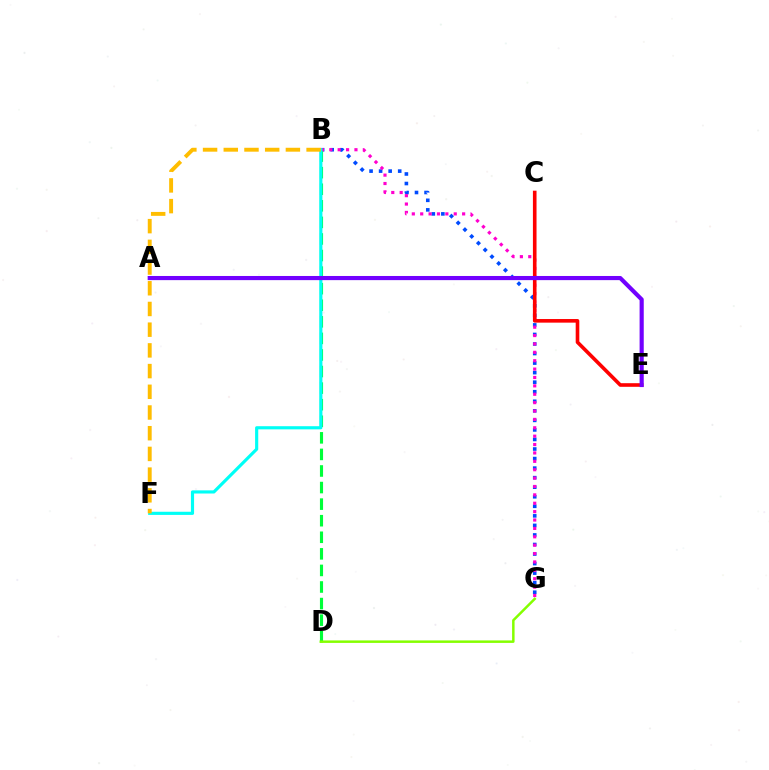{('B', 'G'): [{'color': '#004bff', 'line_style': 'dotted', 'thickness': 2.59}, {'color': '#ff00cf', 'line_style': 'dotted', 'thickness': 2.28}], ('B', 'D'): [{'color': '#00ff39', 'line_style': 'dashed', 'thickness': 2.25}], ('B', 'F'): [{'color': '#00fff6', 'line_style': 'solid', 'thickness': 2.27}, {'color': '#ffbd00', 'line_style': 'dashed', 'thickness': 2.81}], ('D', 'G'): [{'color': '#84ff00', 'line_style': 'solid', 'thickness': 1.79}], ('C', 'E'): [{'color': '#ff0000', 'line_style': 'solid', 'thickness': 2.6}], ('A', 'E'): [{'color': '#7200ff', 'line_style': 'solid', 'thickness': 2.99}]}